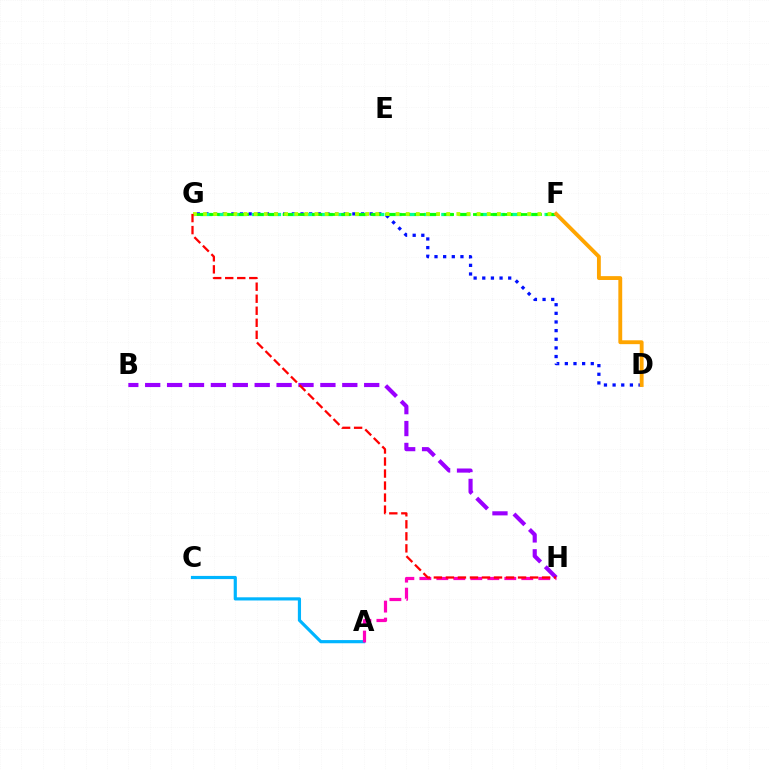{('D', 'G'): [{'color': '#0010ff', 'line_style': 'dotted', 'thickness': 2.35}], ('A', 'C'): [{'color': '#00b5ff', 'line_style': 'solid', 'thickness': 2.28}], ('A', 'H'): [{'color': '#ff00bd', 'line_style': 'dashed', 'thickness': 2.31}], ('F', 'G'): [{'color': '#00ff9d', 'line_style': 'dashed', 'thickness': 2.34}, {'color': '#08ff00', 'line_style': 'dashed', 'thickness': 1.99}, {'color': '#b3ff00', 'line_style': 'dotted', 'thickness': 2.75}], ('B', 'H'): [{'color': '#9b00ff', 'line_style': 'dashed', 'thickness': 2.98}], ('D', 'F'): [{'color': '#ffa500', 'line_style': 'solid', 'thickness': 2.77}], ('G', 'H'): [{'color': '#ff0000', 'line_style': 'dashed', 'thickness': 1.63}]}